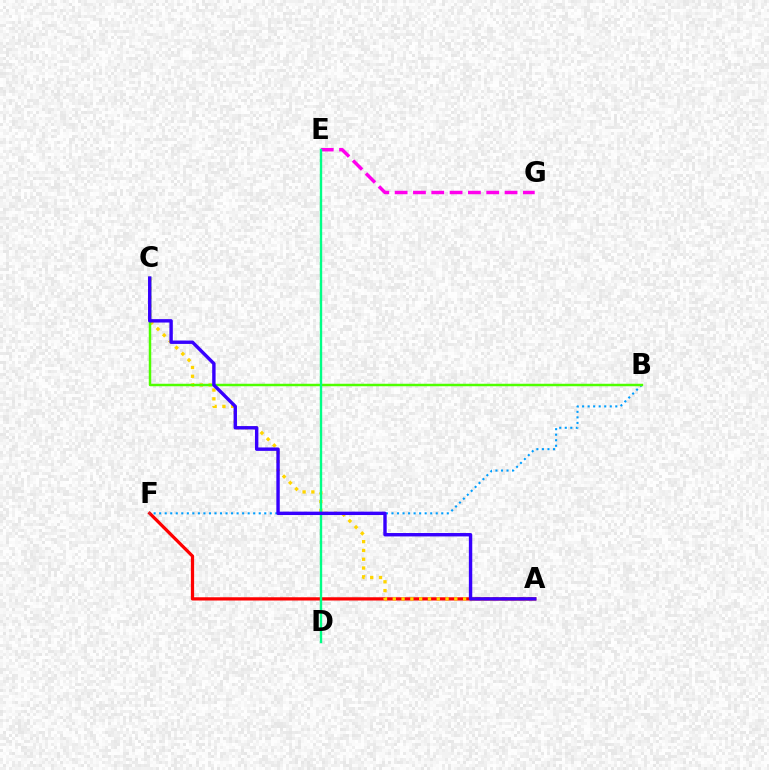{('A', 'F'): [{'color': '#ff0000', 'line_style': 'solid', 'thickness': 2.34}], ('E', 'G'): [{'color': '#ff00ed', 'line_style': 'dashed', 'thickness': 2.49}], ('A', 'C'): [{'color': '#ffd500', 'line_style': 'dotted', 'thickness': 2.39}, {'color': '#3700ff', 'line_style': 'solid', 'thickness': 2.45}], ('B', 'F'): [{'color': '#009eff', 'line_style': 'dotted', 'thickness': 1.5}], ('B', 'C'): [{'color': '#4fff00', 'line_style': 'solid', 'thickness': 1.78}], ('D', 'E'): [{'color': '#00ff86', 'line_style': 'solid', 'thickness': 1.72}]}